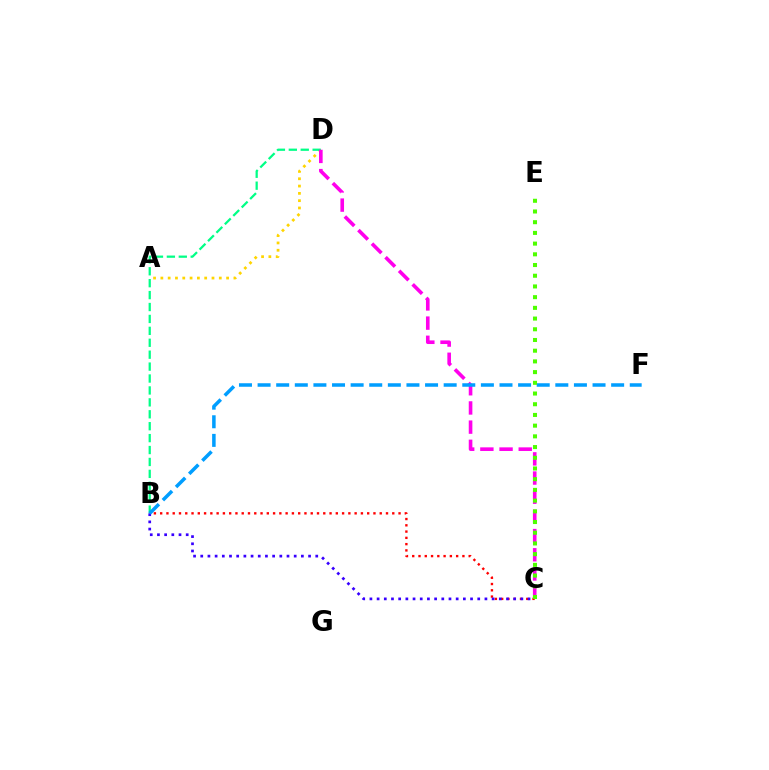{('B', 'C'): [{'color': '#ff0000', 'line_style': 'dotted', 'thickness': 1.7}, {'color': '#3700ff', 'line_style': 'dotted', 'thickness': 1.95}], ('A', 'D'): [{'color': '#ffd500', 'line_style': 'dotted', 'thickness': 1.98}], ('B', 'D'): [{'color': '#00ff86', 'line_style': 'dashed', 'thickness': 1.62}], ('C', 'D'): [{'color': '#ff00ed', 'line_style': 'dashed', 'thickness': 2.61}], ('B', 'F'): [{'color': '#009eff', 'line_style': 'dashed', 'thickness': 2.53}], ('C', 'E'): [{'color': '#4fff00', 'line_style': 'dotted', 'thickness': 2.91}]}